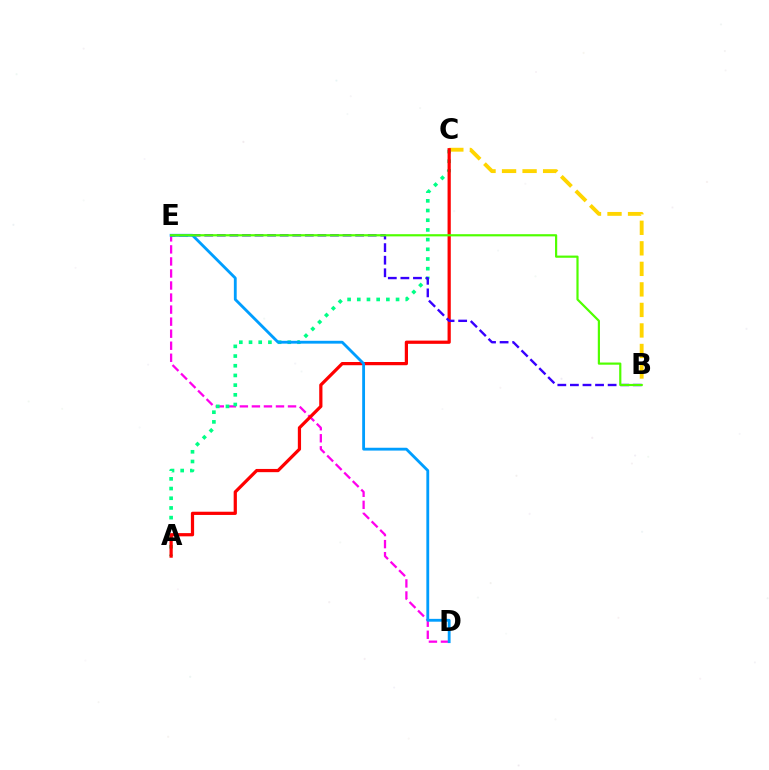{('D', 'E'): [{'color': '#ff00ed', 'line_style': 'dashed', 'thickness': 1.64}, {'color': '#009eff', 'line_style': 'solid', 'thickness': 2.04}], ('B', 'C'): [{'color': '#ffd500', 'line_style': 'dashed', 'thickness': 2.79}], ('A', 'C'): [{'color': '#00ff86', 'line_style': 'dotted', 'thickness': 2.63}, {'color': '#ff0000', 'line_style': 'solid', 'thickness': 2.32}], ('B', 'E'): [{'color': '#3700ff', 'line_style': 'dashed', 'thickness': 1.71}, {'color': '#4fff00', 'line_style': 'solid', 'thickness': 1.58}]}